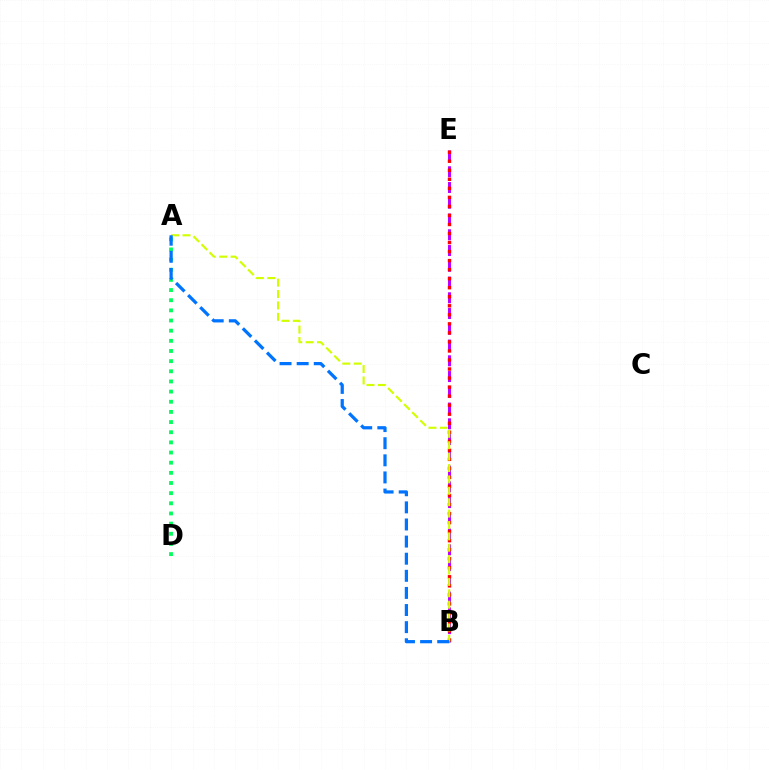{('A', 'D'): [{'color': '#00ff5c', 'line_style': 'dotted', 'thickness': 2.76}], ('B', 'E'): [{'color': '#b900ff', 'line_style': 'dashed', 'thickness': 2.14}, {'color': '#ff0000', 'line_style': 'dotted', 'thickness': 2.45}], ('A', 'B'): [{'color': '#d1ff00', 'line_style': 'dashed', 'thickness': 1.55}, {'color': '#0074ff', 'line_style': 'dashed', 'thickness': 2.32}]}